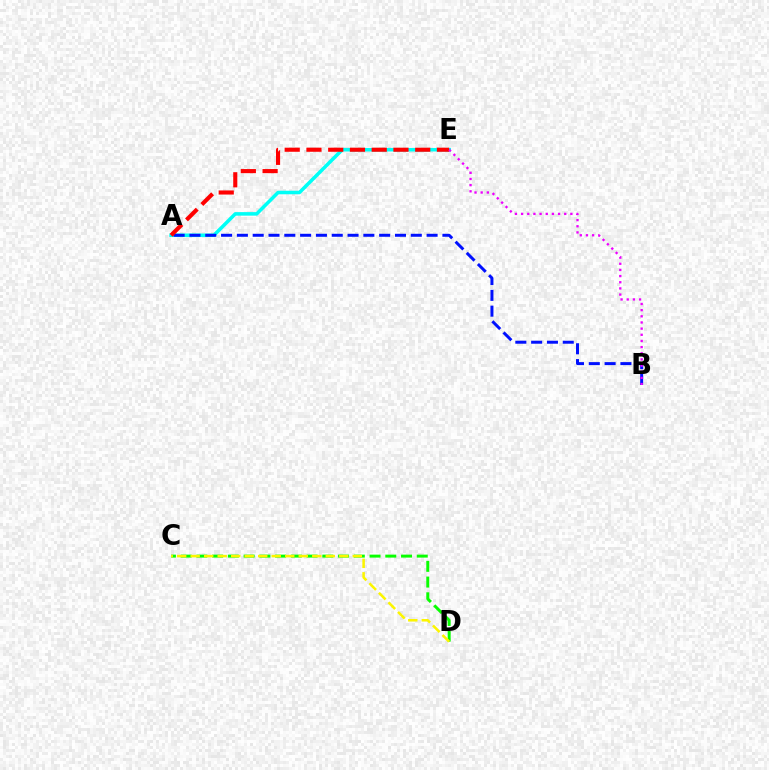{('A', 'E'): [{'color': '#00fff6', 'line_style': 'solid', 'thickness': 2.55}, {'color': '#ff0000', 'line_style': 'dashed', 'thickness': 2.95}], ('A', 'B'): [{'color': '#0010ff', 'line_style': 'dashed', 'thickness': 2.15}], ('B', 'E'): [{'color': '#ee00ff', 'line_style': 'dotted', 'thickness': 1.67}], ('C', 'D'): [{'color': '#08ff00', 'line_style': 'dashed', 'thickness': 2.14}, {'color': '#fcf500', 'line_style': 'dashed', 'thickness': 1.84}]}